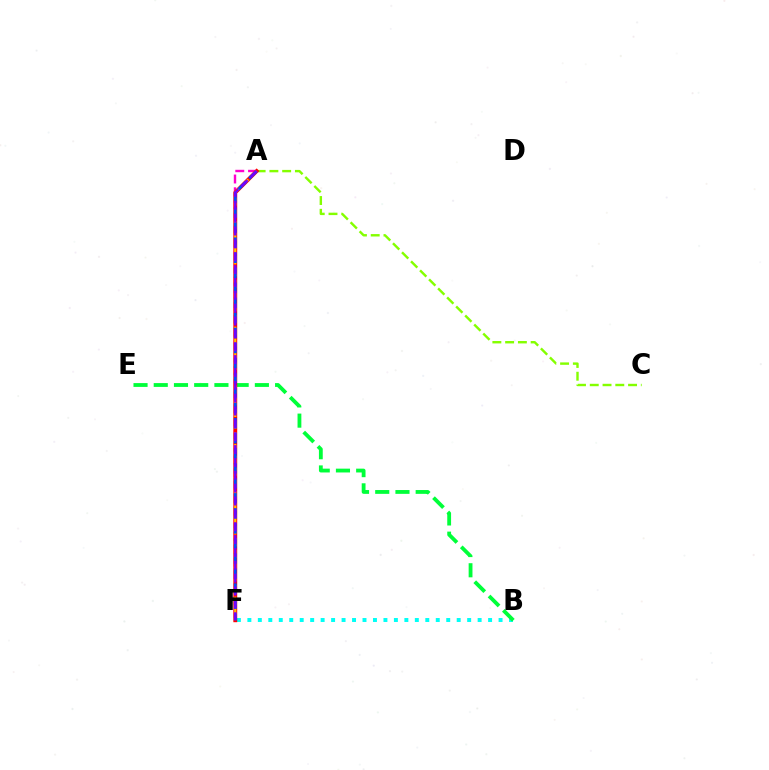{('A', 'F'): [{'color': '#ff00cf', 'line_style': 'dashed', 'thickness': 1.74}, {'color': '#ff0000', 'line_style': 'solid', 'thickness': 2.78}, {'color': '#ffbd00', 'line_style': 'dashed', 'thickness': 1.6}, {'color': '#004bff', 'line_style': 'dashed', 'thickness': 2.04}, {'color': '#7200ff', 'line_style': 'dashed', 'thickness': 1.75}], ('B', 'F'): [{'color': '#00fff6', 'line_style': 'dotted', 'thickness': 2.84}], ('B', 'E'): [{'color': '#00ff39', 'line_style': 'dashed', 'thickness': 2.75}], ('A', 'C'): [{'color': '#84ff00', 'line_style': 'dashed', 'thickness': 1.73}]}